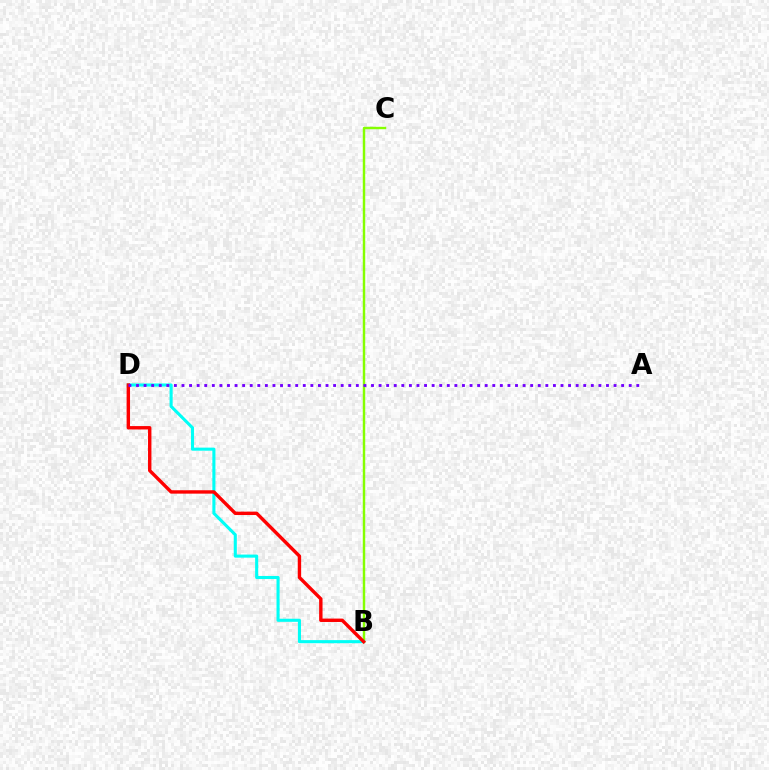{('B', 'C'): [{'color': '#84ff00', 'line_style': 'solid', 'thickness': 1.75}], ('B', 'D'): [{'color': '#00fff6', 'line_style': 'solid', 'thickness': 2.22}, {'color': '#ff0000', 'line_style': 'solid', 'thickness': 2.45}], ('A', 'D'): [{'color': '#7200ff', 'line_style': 'dotted', 'thickness': 2.06}]}